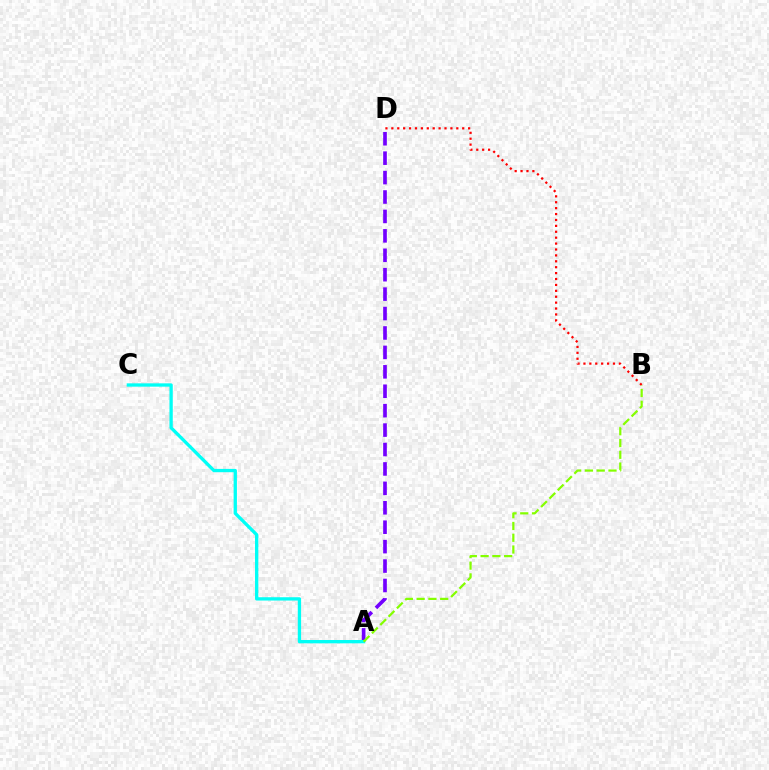{('A', 'D'): [{'color': '#7200ff', 'line_style': 'dashed', 'thickness': 2.64}], ('A', 'C'): [{'color': '#00fff6', 'line_style': 'solid', 'thickness': 2.38}], ('B', 'D'): [{'color': '#ff0000', 'line_style': 'dotted', 'thickness': 1.6}], ('A', 'B'): [{'color': '#84ff00', 'line_style': 'dashed', 'thickness': 1.6}]}